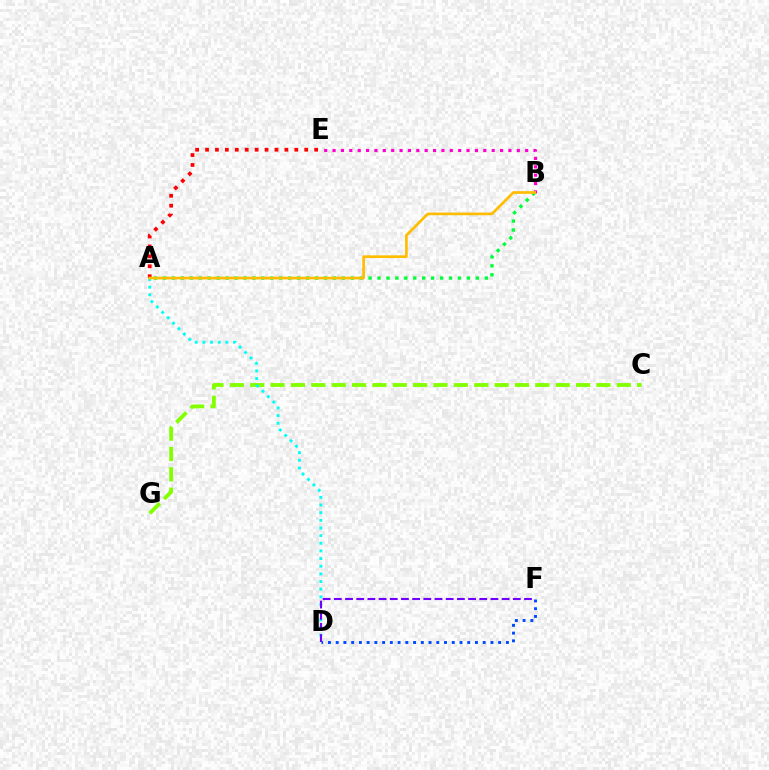{('A', 'B'): [{'color': '#00ff39', 'line_style': 'dotted', 'thickness': 2.43}, {'color': '#ffbd00', 'line_style': 'solid', 'thickness': 1.93}], ('C', 'G'): [{'color': '#84ff00', 'line_style': 'dashed', 'thickness': 2.77}], ('A', 'D'): [{'color': '#00fff6', 'line_style': 'dotted', 'thickness': 2.08}], ('A', 'E'): [{'color': '#ff0000', 'line_style': 'dotted', 'thickness': 2.69}], ('D', 'F'): [{'color': '#7200ff', 'line_style': 'dashed', 'thickness': 1.52}, {'color': '#004bff', 'line_style': 'dotted', 'thickness': 2.1}], ('B', 'E'): [{'color': '#ff00cf', 'line_style': 'dotted', 'thickness': 2.28}]}